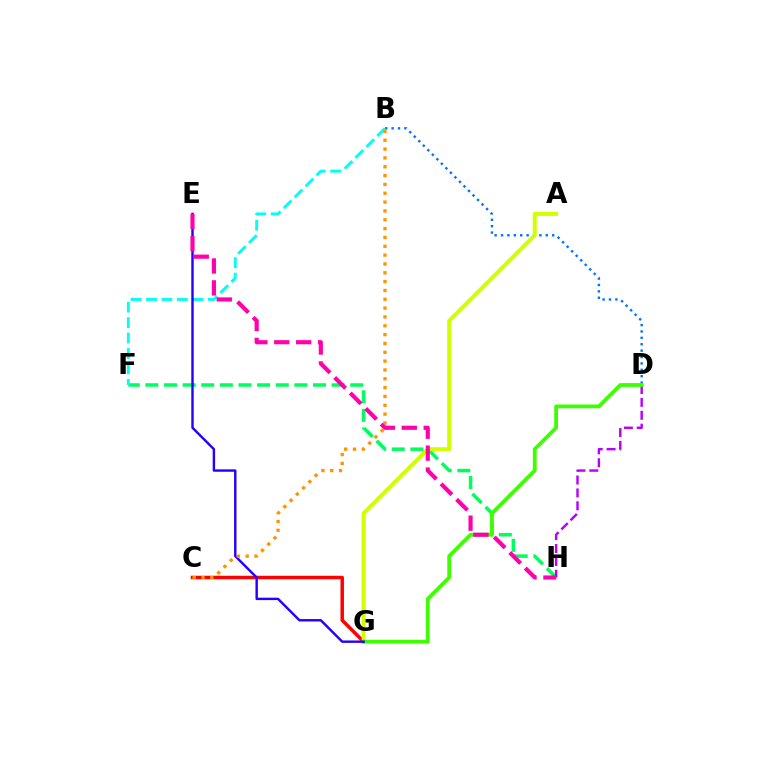{('F', 'H'): [{'color': '#00ff5c', 'line_style': 'dashed', 'thickness': 2.53}], ('B', 'D'): [{'color': '#0074ff', 'line_style': 'dotted', 'thickness': 1.74}], ('C', 'G'): [{'color': '#ff0000', 'line_style': 'solid', 'thickness': 2.49}], ('D', 'H'): [{'color': '#b900ff', 'line_style': 'dashed', 'thickness': 1.75}], ('B', 'F'): [{'color': '#00fff6', 'line_style': 'dashed', 'thickness': 2.1}], ('A', 'G'): [{'color': '#d1ff00', 'line_style': 'solid', 'thickness': 2.87}], ('D', 'G'): [{'color': '#3dff00', 'line_style': 'solid', 'thickness': 2.72}], ('E', 'G'): [{'color': '#2500ff', 'line_style': 'solid', 'thickness': 1.74}], ('B', 'C'): [{'color': '#ff9400', 'line_style': 'dotted', 'thickness': 2.4}], ('E', 'H'): [{'color': '#ff00ac', 'line_style': 'dashed', 'thickness': 2.98}]}